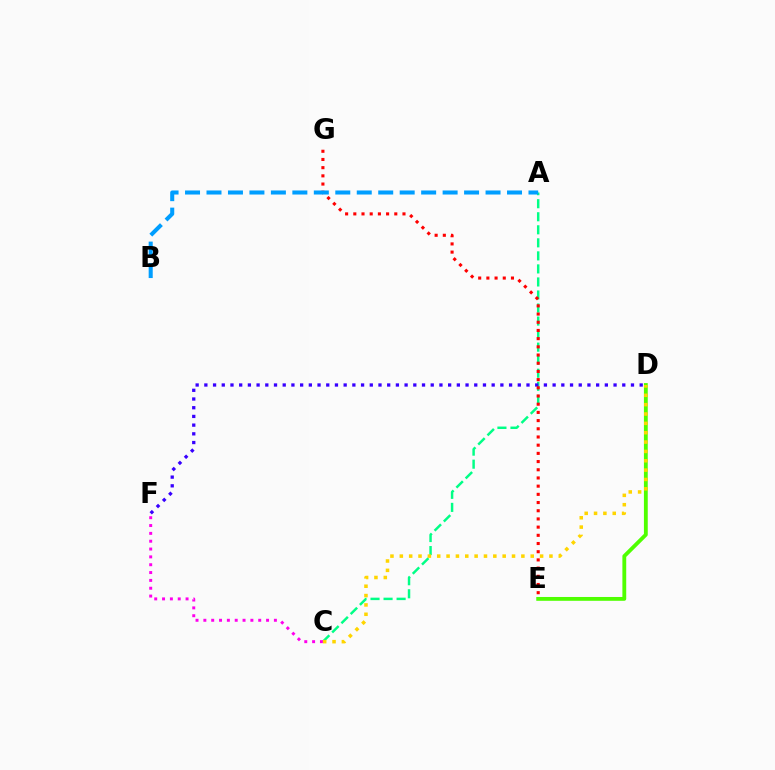{('A', 'C'): [{'color': '#00ff86', 'line_style': 'dashed', 'thickness': 1.77}], ('D', 'F'): [{'color': '#3700ff', 'line_style': 'dotted', 'thickness': 2.37}], ('C', 'F'): [{'color': '#ff00ed', 'line_style': 'dotted', 'thickness': 2.13}], ('D', 'E'): [{'color': '#4fff00', 'line_style': 'solid', 'thickness': 2.75}], ('E', 'G'): [{'color': '#ff0000', 'line_style': 'dotted', 'thickness': 2.23}], ('A', 'B'): [{'color': '#009eff', 'line_style': 'dashed', 'thickness': 2.92}], ('C', 'D'): [{'color': '#ffd500', 'line_style': 'dotted', 'thickness': 2.54}]}